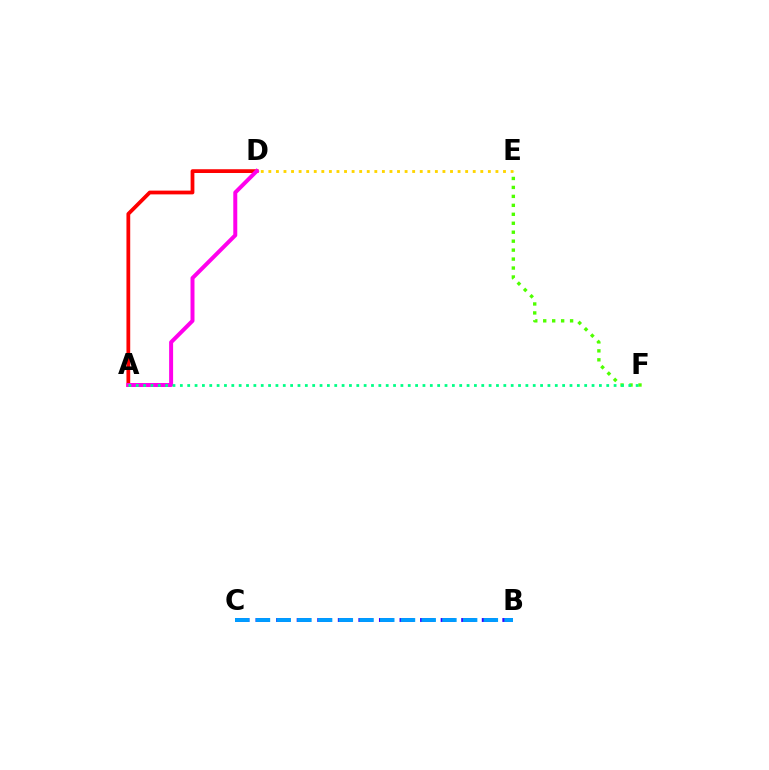{('A', 'D'): [{'color': '#ff0000', 'line_style': 'solid', 'thickness': 2.71}, {'color': '#ff00ed', 'line_style': 'solid', 'thickness': 2.87}], ('D', 'E'): [{'color': '#ffd500', 'line_style': 'dotted', 'thickness': 2.06}], ('E', 'F'): [{'color': '#4fff00', 'line_style': 'dotted', 'thickness': 2.43}], ('A', 'F'): [{'color': '#00ff86', 'line_style': 'dotted', 'thickness': 2.0}], ('B', 'C'): [{'color': '#3700ff', 'line_style': 'dashed', 'thickness': 2.79}, {'color': '#009eff', 'line_style': 'dashed', 'thickness': 2.81}]}